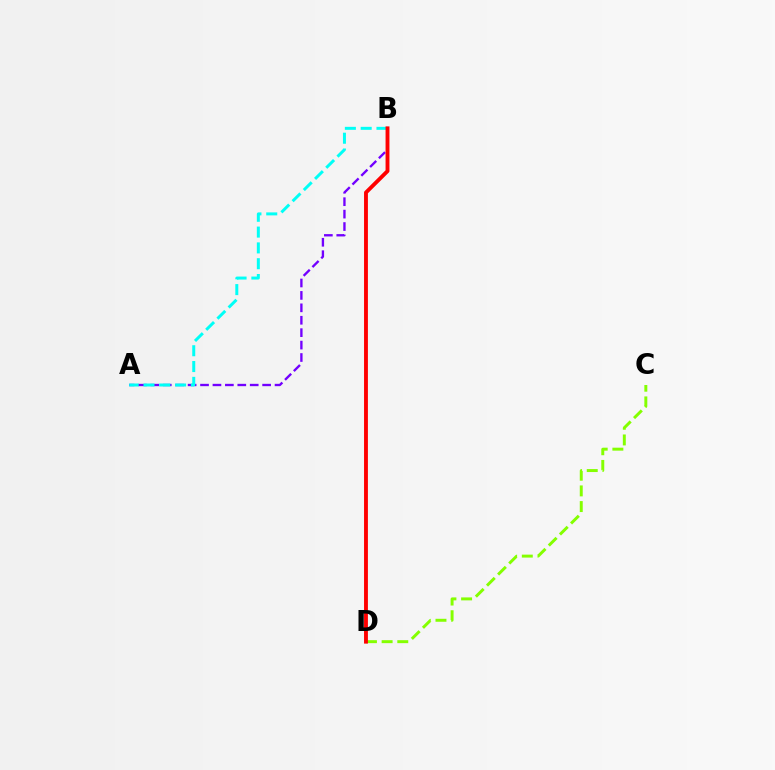{('A', 'B'): [{'color': '#7200ff', 'line_style': 'dashed', 'thickness': 1.69}, {'color': '#00fff6', 'line_style': 'dashed', 'thickness': 2.15}], ('C', 'D'): [{'color': '#84ff00', 'line_style': 'dashed', 'thickness': 2.13}], ('B', 'D'): [{'color': '#ff0000', 'line_style': 'solid', 'thickness': 2.78}]}